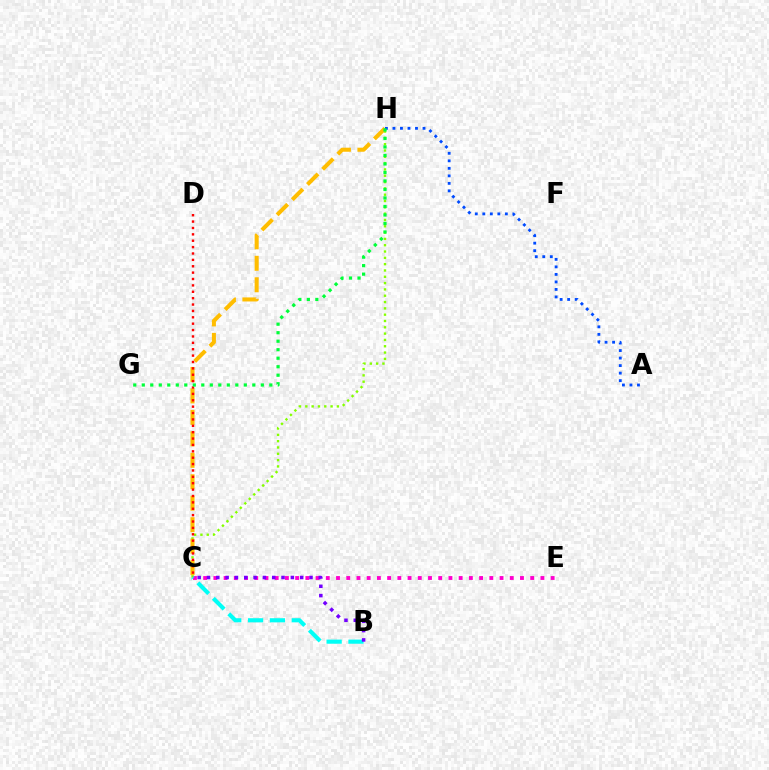{('C', 'H'): [{'color': '#84ff00', 'line_style': 'dotted', 'thickness': 1.72}, {'color': '#ffbd00', 'line_style': 'dashed', 'thickness': 2.92}], ('C', 'D'): [{'color': '#ff0000', 'line_style': 'dotted', 'thickness': 1.73}], ('C', 'E'): [{'color': '#ff00cf', 'line_style': 'dotted', 'thickness': 2.78}], ('A', 'H'): [{'color': '#004bff', 'line_style': 'dotted', 'thickness': 2.04}], ('B', 'C'): [{'color': '#00fff6', 'line_style': 'dashed', 'thickness': 2.97}, {'color': '#7200ff', 'line_style': 'dotted', 'thickness': 2.53}], ('G', 'H'): [{'color': '#00ff39', 'line_style': 'dotted', 'thickness': 2.31}]}